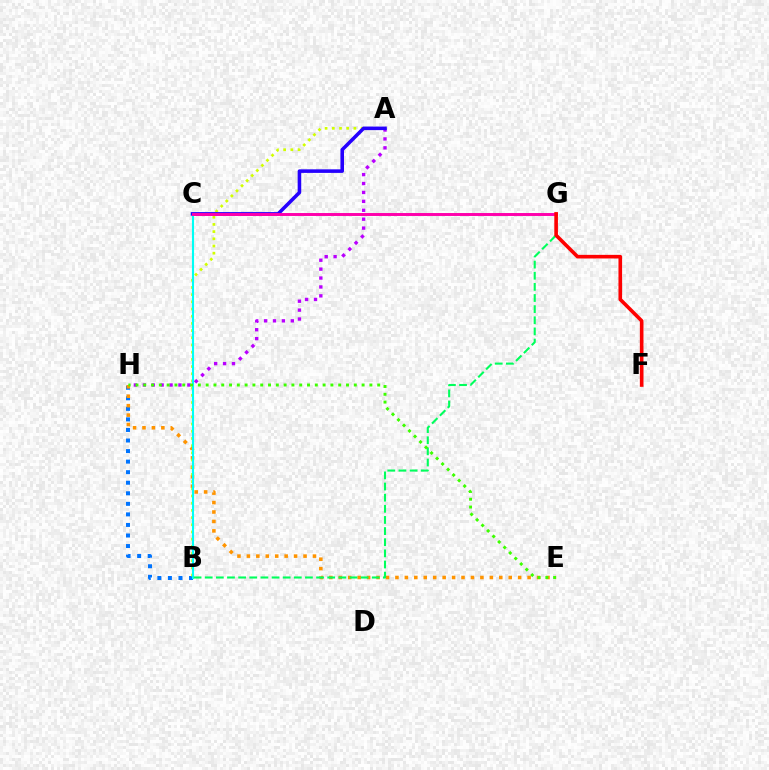{('B', 'H'): [{'color': '#0074ff', 'line_style': 'dotted', 'thickness': 2.87}], ('A', 'H'): [{'color': '#b900ff', 'line_style': 'dotted', 'thickness': 2.42}], ('E', 'H'): [{'color': '#ff9400', 'line_style': 'dotted', 'thickness': 2.56}, {'color': '#3dff00', 'line_style': 'dotted', 'thickness': 2.12}], ('A', 'B'): [{'color': '#d1ff00', 'line_style': 'dotted', 'thickness': 1.95}], ('B', 'C'): [{'color': '#00fff6', 'line_style': 'solid', 'thickness': 1.53}], ('A', 'C'): [{'color': '#2500ff', 'line_style': 'solid', 'thickness': 2.57}], ('C', 'G'): [{'color': '#ff00ac', 'line_style': 'solid', 'thickness': 2.11}], ('B', 'G'): [{'color': '#00ff5c', 'line_style': 'dashed', 'thickness': 1.51}], ('F', 'G'): [{'color': '#ff0000', 'line_style': 'solid', 'thickness': 2.61}]}